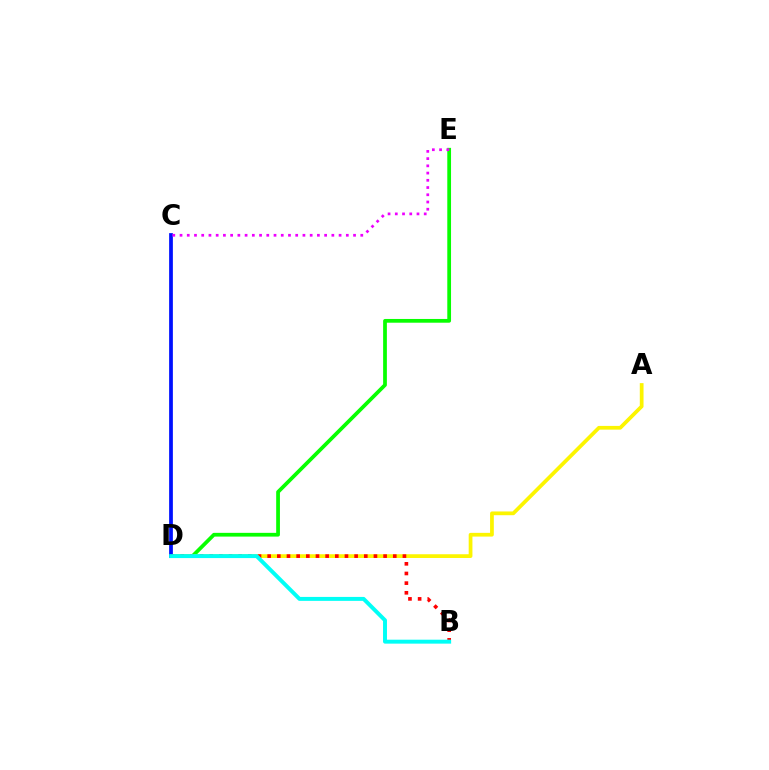{('D', 'E'): [{'color': '#08ff00', 'line_style': 'solid', 'thickness': 2.7}], ('A', 'D'): [{'color': '#fcf500', 'line_style': 'solid', 'thickness': 2.69}], ('C', 'D'): [{'color': '#0010ff', 'line_style': 'solid', 'thickness': 2.7}], ('B', 'D'): [{'color': '#ff0000', 'line_style': 'dotted', 'thickness': 2.63}, {'color': '#00fff6', 'line_style': 'solid', 'thickness': 2.84}], ('C', 'E'): [{'color': '#ee00ff', 'line_style': 'dotted', 'thickness': 1.96}]}